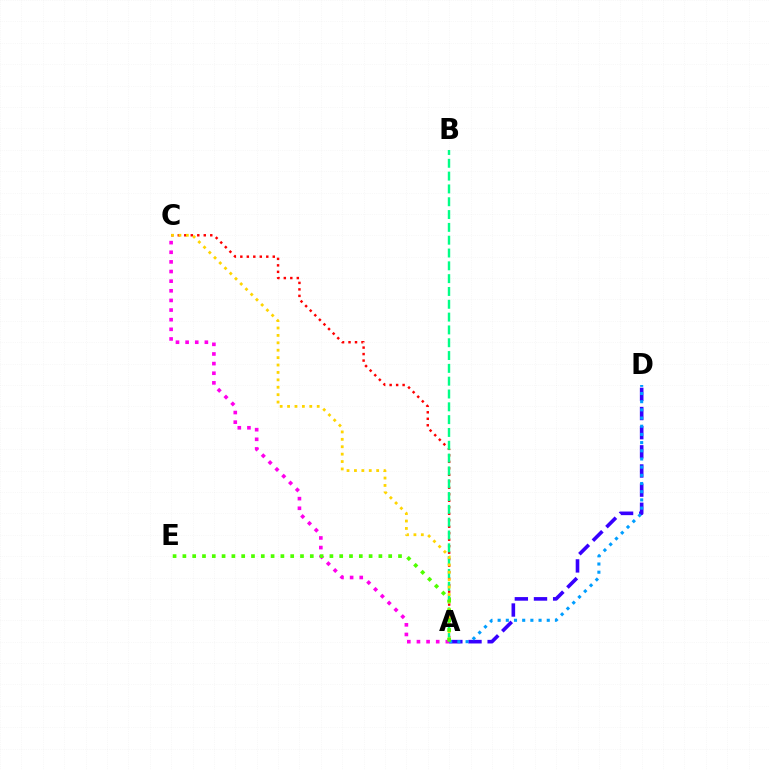{('A', 'C'): [{'color': '#ff0000', 'line_style': 'dotted', 'thickness': 1.76}, {'color': '#ffd500', 'line_style': 'dotted', 'thickness': 2.01}, {'color': '#ff00ed', 'line_style': 'dotted', 'thickness': 2.62}], ('A', 'B'): [{'color': '#00ff86', 'line_style': 'dashed', 'thickness': 1.74}], ('A', 'D'): [{'color': '#3700ff', 'line_style': 'dashed', 'thickness': 2.6}, {'color': '#009eff', 'line_style': 'dotted', 'thickness': 2.22}], ('A', 'E'): [{'color': '#4fff00', 'line_style': 'dotted', 'thickness': 2.66}]}